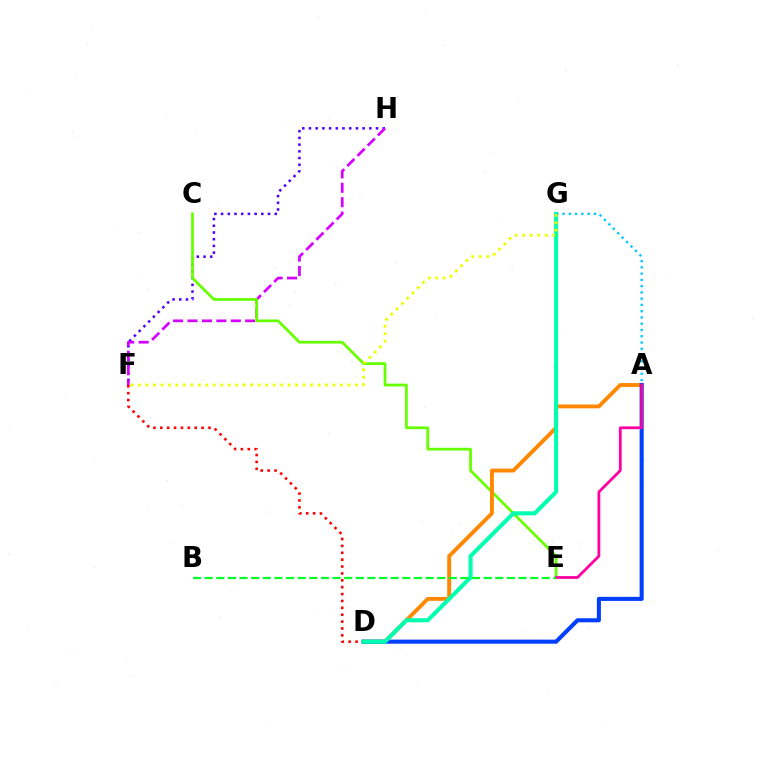{('D', 'F'): [{'color': '#ff0000', 'line_style': 'dotted', 'thickness': 1.87}], ('F', 'H'): [{'color': '#4f00ff', 'line_style': 'dotted', 'thickness': 1.82}, {'color': '#d600ff', 'line_style': 'dashed', 'thickness': 1.96}], ('C', 'E'): [{'color': '#66ff00', 'line_style': 'solid', 'thickness': 1.98}], ('A', 'D'): [{'color': '#ff8800', 'line_style': 'solid', 'thickness': 2.79}, {'color': '#003fff', 'line_style': 'solid', 'thickness': 2.94}], ('D', 'G'): [{'color': '#00ffaf', 'line_style': 'solid', 'thickness': 2.93}], ('A', 'G'): [{'color': '#00c7ff', 'line_style': 'dotted', 'thickness': 1.7}], ('F', 'G'): [{'color': '#eeff00', 'line_style': 'dotted', 'thickness': 2.03}], ('A', 'E'): [{'color': '#ff00a0', 'line_style': 'solid', 'thickness': 2.0}], ('B', 'E'): [{'color': '#00ff27', 'line_style': 'dashed', 'thickness': 1.58}]}